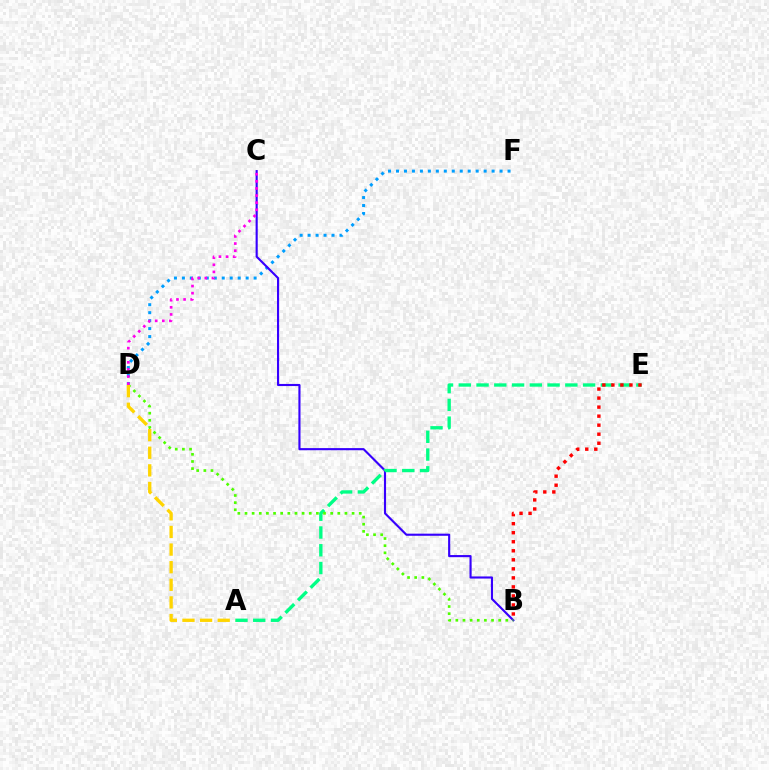{('D', 'F'): [{'color': '#009eff', 'line_style': 'dotted', 'thickness': 2.16}], ('B', 'C'): [{'color': '#3700ff', 'line_style': 'solid', 'thickness': 1.53}], ('A', 'E'): [{'color': '#00ff86', 'line_style': 'dashed', 'thickness': 2.41}], ('B', 'D'): [{'color': '#4fff00', 'line_style': 'dotted', 'thickness': 1.94}], ('B', 'E'): [{'color': '#ff0000', 'line_style': 'dotted', 'thickness': 2.45}], ('C', 'D'): [{'color': '#ff00ed', 'line_style': 'dotted', 'thickness': 1.93}], ('A', 'D'): [{'color': '#ffd500', 'line_style': 'dashed', 'thickness': 2.39}]}